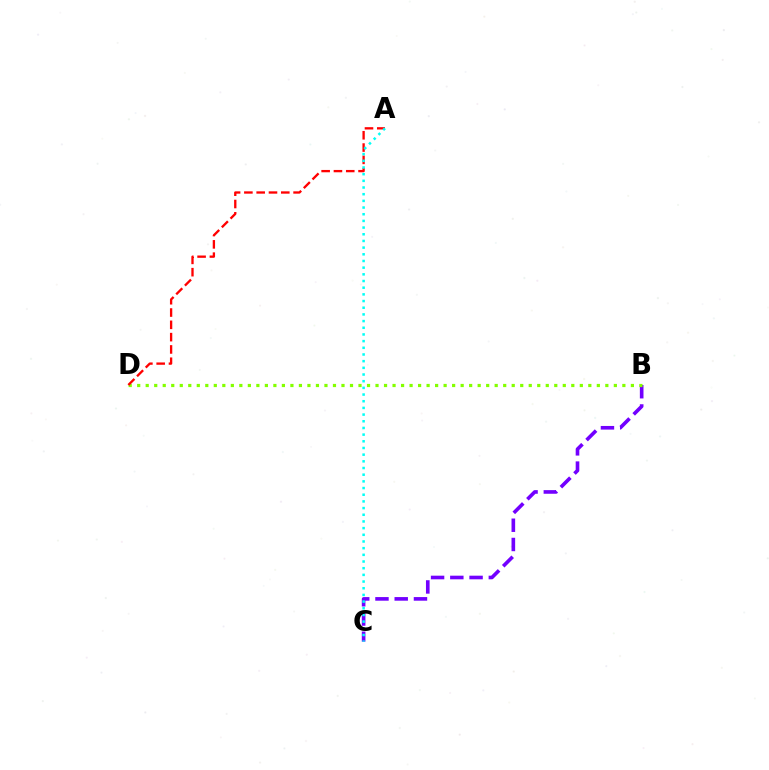{('B', 'C'): [{'color': '#7200ff', 'line_style': 'dashed', 'thickness': 2.61}], ('B', 'D'): [{'color': '#84ff00', 'line_style': 'dotted', 'thickness': 2.31}], ('A', 'D'): [{'color': '#ff0000', 'line_style': 'dashed', 'thickness': 1.67}], ('A', 'C'): [{'color': '#00fff6', 'line_style': 'dotted', 'thickness': 1.81}]}